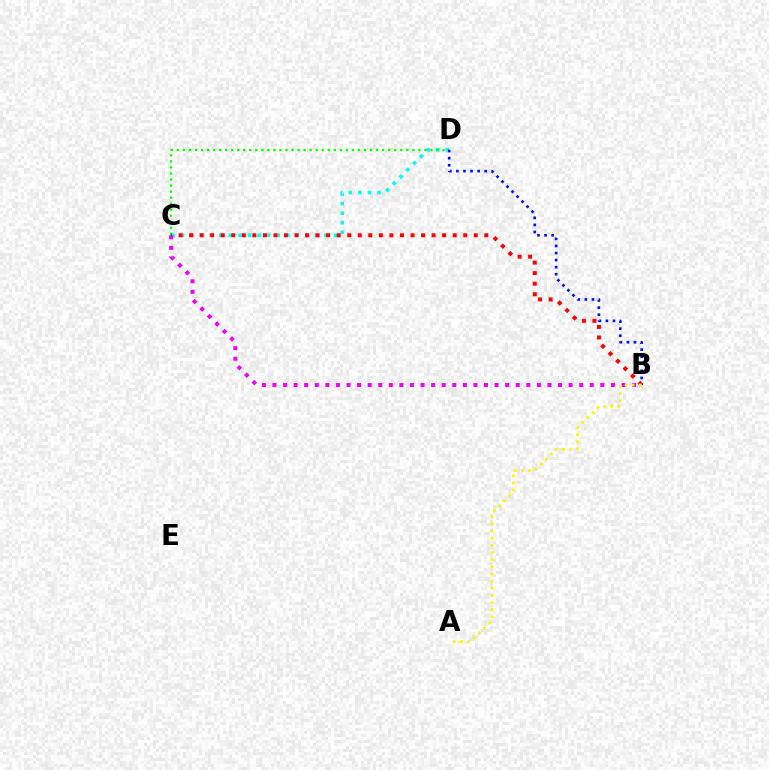{('C', 'D'): [{'color': '#00fff6', 'line_style': 'dotted', 'thickness': 2.6}, {'color': '#08ff00', 'line_style': 'dotted', 'thickness': 1.64}], ('B', 'C'): [{'color': '#ee00ff', 'line_style': 'dotted', 'thickness': 2.87}, {'color': '#ff0000', 'line_style': 'dotted', 'thickness': 2.86}], ('B', 'D'): [{'color': '#0010ff', 'line_style': 'dotted', 'thickness': 1.92}], ('A', 'B'): [{'color': '#fcf500', 'line_style': 'dotted', 'thickness': 1.94}]}